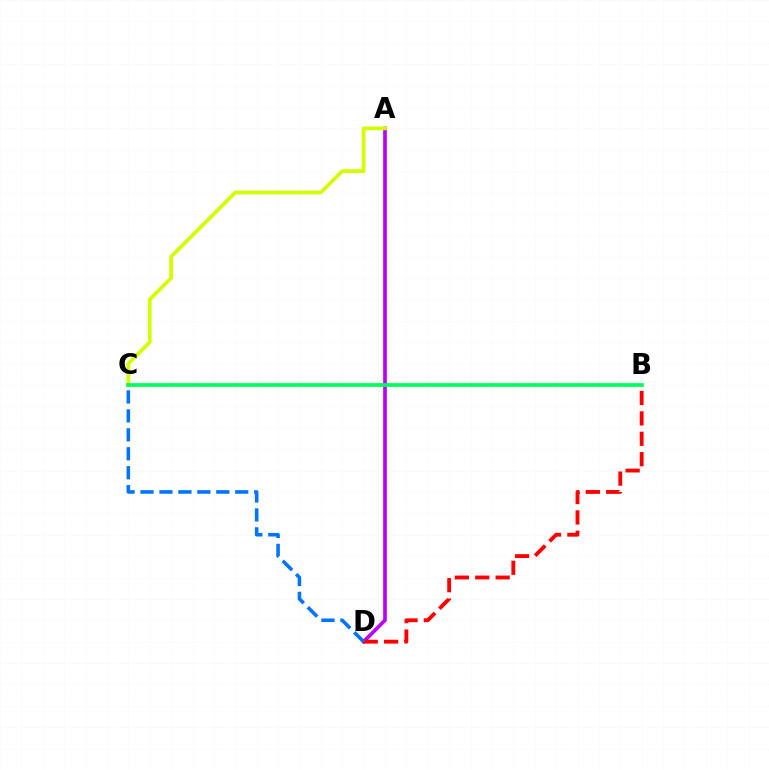{('A', 'D'): [{'color': '#b900ff', 'line_style': 'solid', 'thickness': 2.65}], ('A', 'C'): [{'color': '#d1ff00', 'line_style': 'solid', 'thickness': 2.7}], ('B', 'D'): [{'color': '#ff0000', 'line_style': 'dashed', 'thickness': 2.77}], ('B', 'C'): [{'color': '#00ff5c', 'line_style': 'solid', 'thickness': 2.67}], ('C', 'D'): [{'color': '#0074ff', 'line_style': 'dashed', 'thickness': 2.57}]}